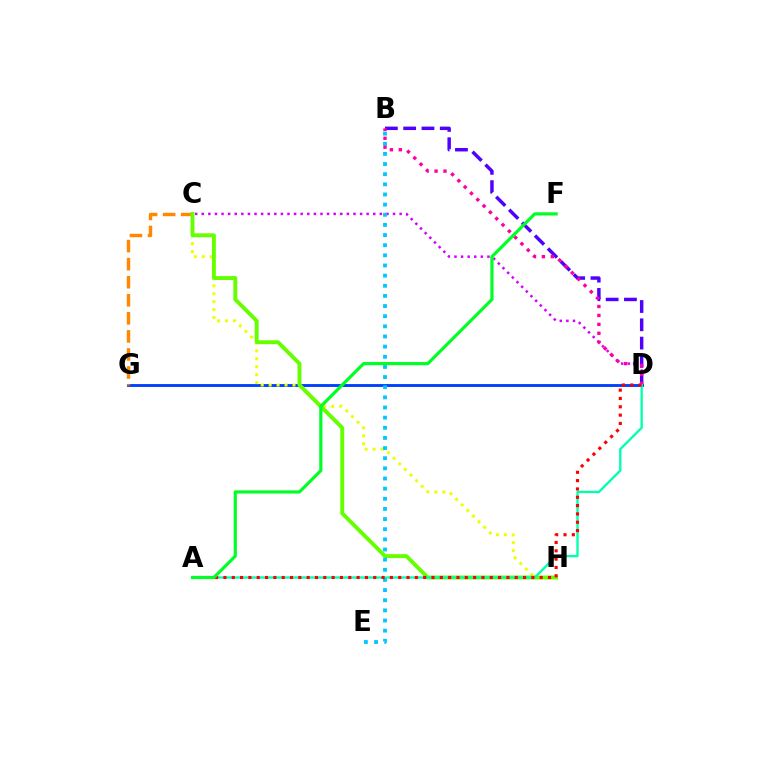{('D', 'G'): [{'color': '#003fff', 'line_style': 'solid', 'thickness': 2.06}], ('C', 'H'): [{'color': '#eeff00', 'line_style': 'dotted', 'thickness': 2.16}, {'color': '#66ff00', 'line_style': 'solid', 'thickness': 2.82}], ('C', 'G'): [{'color': '#ff8800', 'line_style': 'dashed', 'thickness': 2.45}], ('C', 'D'): [{'color': '#d600ff', 'line_style': 'dotted', 'thickness': 1.79}], ('B', 'D'): [{'color': '#4f00ff', 'line_style': 'dashed', 'thickness': 2.48}, {'color': '#ff00a0', 'line_style': 'dotted', 'thickness': 2.42}], ('B', 'E'): [{'color': '#00c7ff', 'line_style': 'dotted', 'thickness': 2.76}], ('A', 'D'): [{'color': '#00ffaf', 'line_style': 'solid', 'thickness': 1.68}, {'color': '#ff0000', 'line_style': 'dotted', 'thickness': 2.26}], ('A', 'F'): [{'color': '#00ff27', 'line_style': 'solid', 'thickness': 2.29}]}